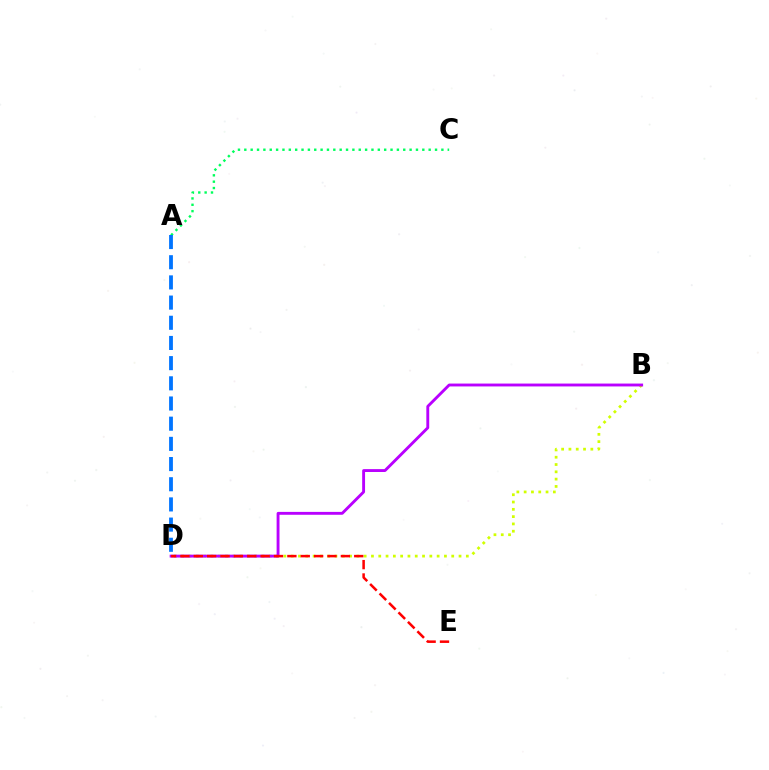{('B', 'D'): [{'color': '#d1ff00', 'line_style': 'dotted', 'thickness': 1.98}, {'color': '#b900ff', 'line_style': 'solid', 'thickness': 2.07}], ('A', 'C'): [{'color': '#00ff5c', 'line_style': 'dotted', 'thickness': 1.73}], ('D', 'E'): [{'color': '#ff0000', 'line_style': 'dashed', 'thickness': 1.82}], ('A', 'D'): [{'color': '#0074ff', 'line_style': 'dashed', 'thickness': 2.74}]}